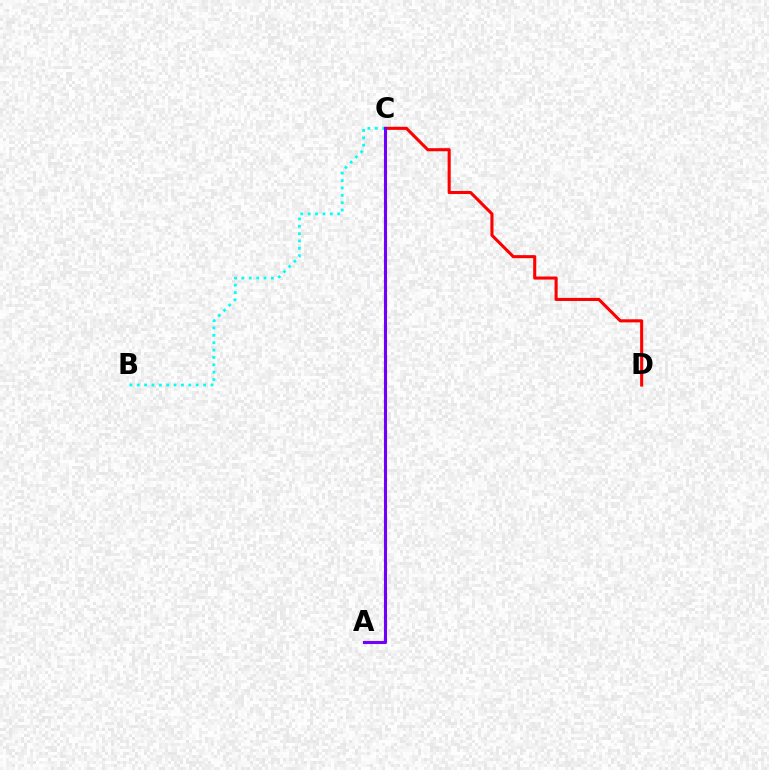{('C', 'D'): [{'color': '#ff0000', 'line_style': 'solid', 'thickness': 2.22}], ('A', 'C'): [{'color': '#84ff00', 'line_style': 'dotted', 'thickness': 1.73}, {'color': '#7200ff', 'line_style': 'solid', 'thickness': 2.21}], ('B', 'C'): [{'color': '#00fff6', 'line_style': 'dotted', 'thickness': 2.0}]}